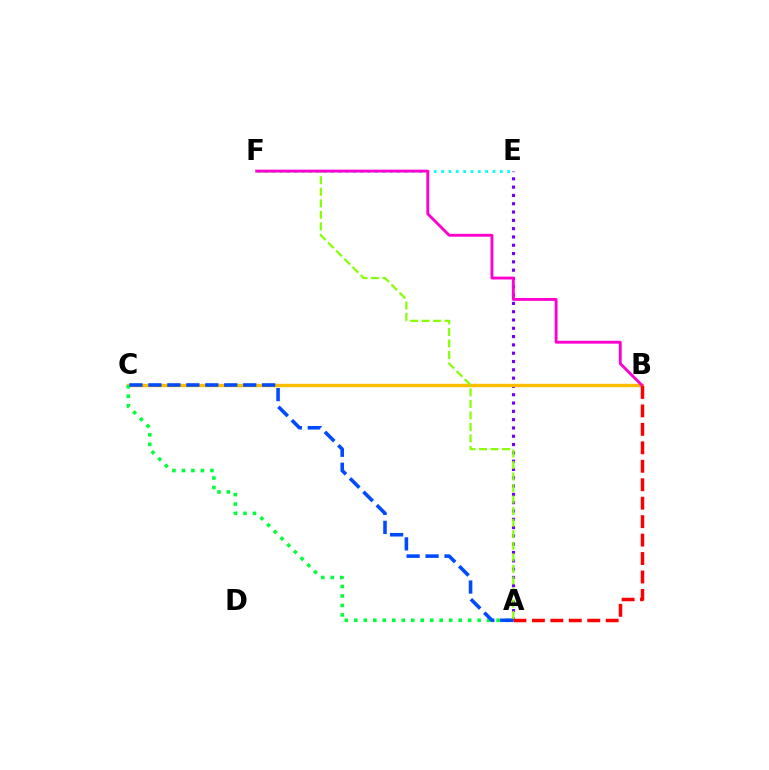{('E', 'F'): [{'color': '#00fff6', 'line_style': 'dotted', 'thickness': 2.0}], ('A', 'E'): [{'color': '#7200ff', 'line_style': 'dotted', 'thickness': 2.26}], ('B', 'C'): [{'color': '#ffbd00', 'line_style': 'solid', 'thickness': 2.47}], ('A', 'C'): [{'color': '#00ff39', 'line_style': 'dotted', 'thickness': 2.58}, {'color': '#004bff', 'line_style': 'dashed', 'thickness': 2.58}], ('A', 'B'): [{'color': '#ff0000', 'line_style': 'dashed', 'thickness': 2.51}], ('A', 'F'): [{'color': '#84ff00', 'line_style': 'dashed', 'thickness': 1.57}], ('B', 'F'): [{'color': '#ff00cf', 'line_style': 'solid', 'thickness': 2.07}]}